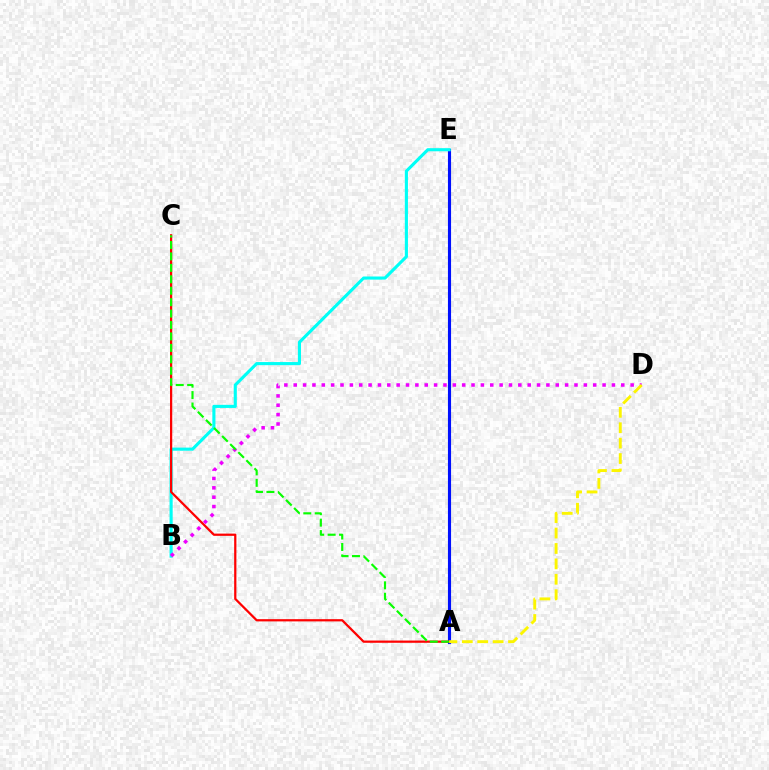{('A', 'E'): [{'color': '#0010ff', 'line_style': 'solid', 'thickness': 2.24}], ('B', 'E'): [{'color': '#00fff6', 'line_style': 'solid', 'thickness': 2.24}], ('A', 'C'): [{'color': '#ff0000', 'line_style': 'solid', 'thickness': 1.61}, {'color': '#08ff00', 'line_style': 'dashed', 'thickness': 1.55}], ('B', 'D'): [{'color': '#ee00ff', 'line_style': 'dotted', 'thickness': 2.54}], ('A', 'D'): [{'color': '#fcf500', 'line_style': 'dashed', 'thickness': 2.09}]}